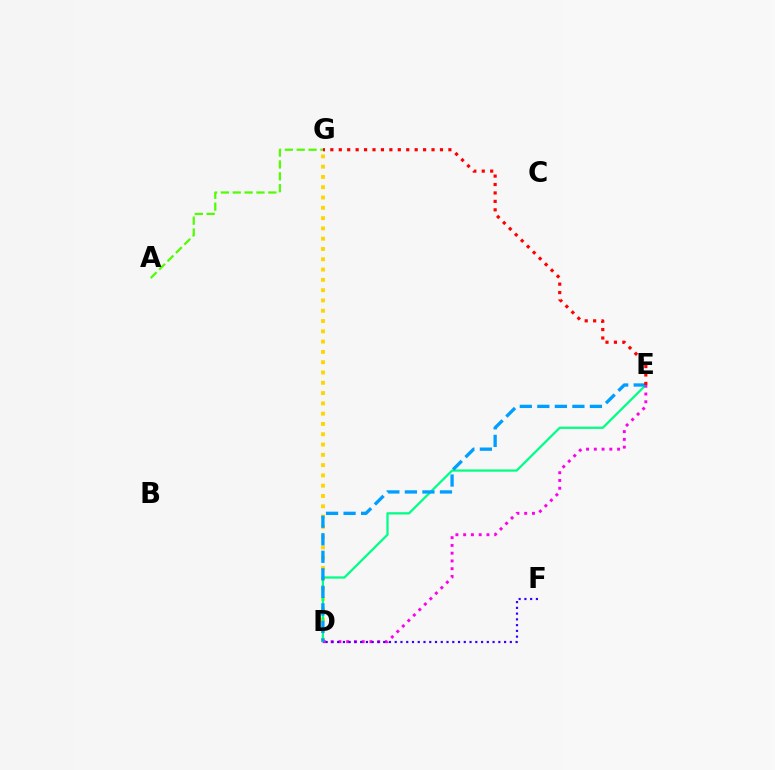{('D', 'G'): [{'color': '#ffd500', 'line_style': 'dotted', 'thickness': 2.8}], ('D', 'E'): [{'color': '#00ff86', 'line_style': 'solid', 'thickness': 1.62}, {'color': '#ff00ed', 'line_style': 'dotted', 'thickness': 2.11}, {'color': '#009eff', 'line_style': 'dashed', 'thickness': 2.38}], ('A', 'G'): [{'color': '#4fff00', 'line_style': 'dashed', 'thickness': 1.61}], ('D', 'F'): [{'color': '#3700ff', 'line_style': 'dotted', 'thickness': 1.56}], ('E', 'G'): [{'color': '#ff0000', 'line_style': 'dotted', 'thickness': 2.29}]}